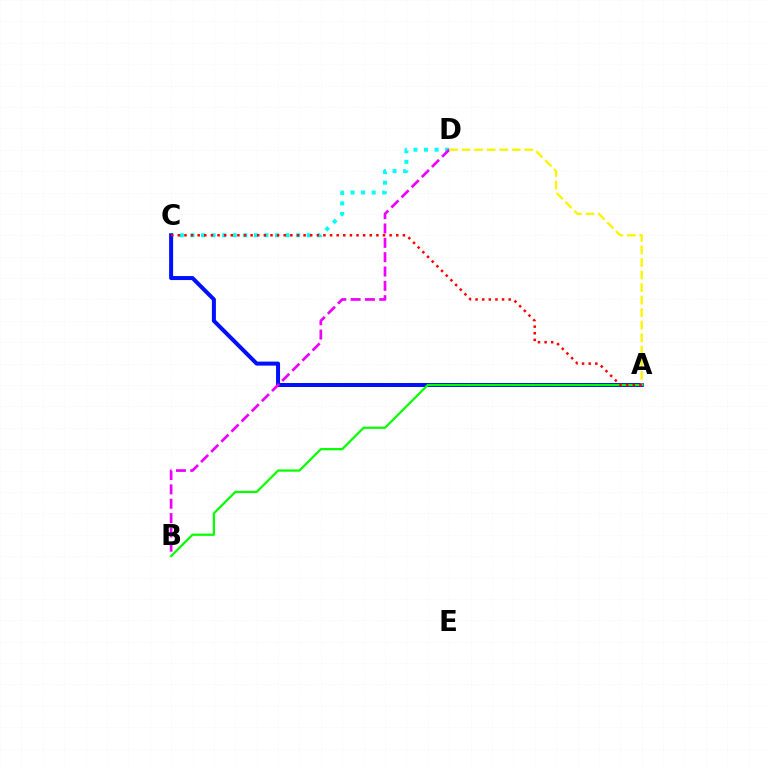{('C', 'D'): [{'color': '#00fff6', 'line_style': 'dotted', 'thickness': 2.87}], ('A', 'C'): [{'color': '#0010ff', 'line_style': 'solid', 'thickness': 2.89}, {'color': '#ff0000', 'line_style': 'dotted', 'thickness': 1.8}], ('B', 'D'): [{'color': '#ee00ff', 'line_style': 'dashed', 'thickness': 1.95}], ('A', 'D'): [{'color': '#fcf500', 'line_style': 'dashed', 'thickness': 1.7}], ('A', 'B'): [{'color': '#08ff00', 'line_style': 'solid', 'thickness': 1.62}]}